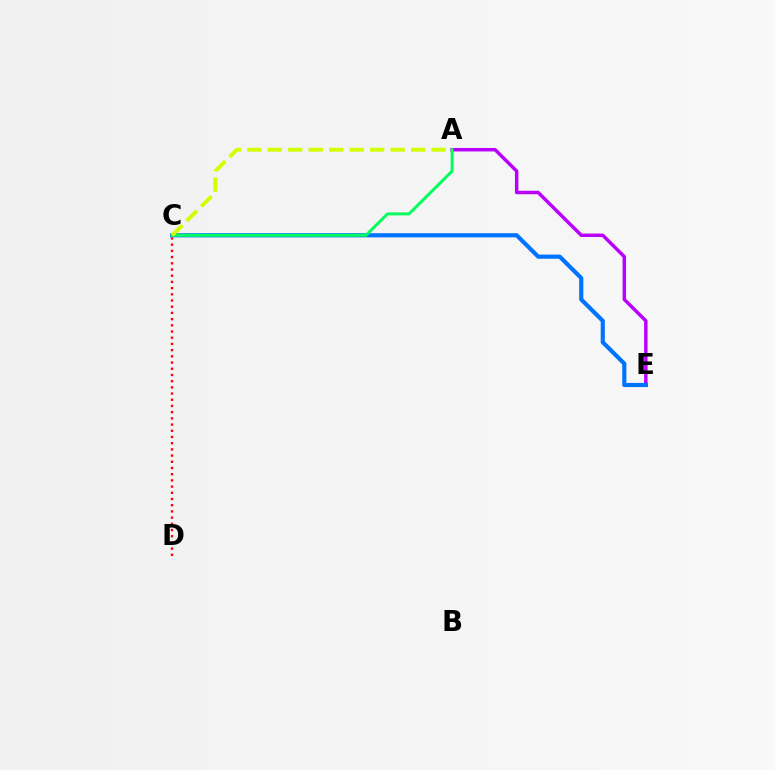{('C', 'D'): [{'color': '#ff0000', 'line_style': 'dotted', 'thickness': 1.69}], ('A', 'E'): [{'color': '#b900ff', 'line_style': 'solid', 'thickness': 2.49}], ('C', 'E'): [{'color': '#0074ff', 'line_style': 'solid', 'thickness': 2.99}], ('A', 'C'): [{'color': '#00ff5c', 'line_style': 'solid', 'thickness': 2.13}, {'color': '#d1ff00', 'line_style': 'dashed', 'thickness': 2.78}]}